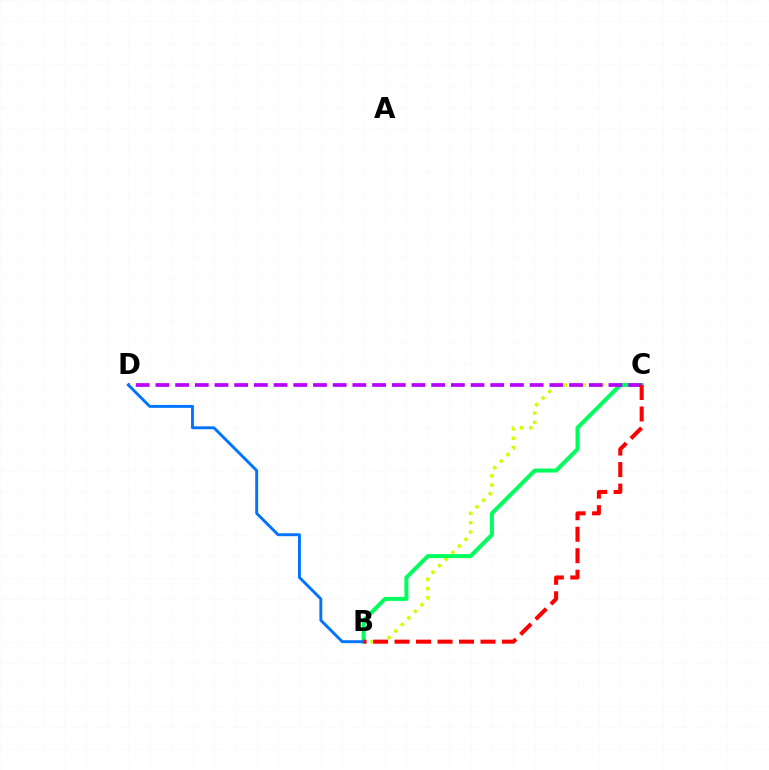{('B', 'C'): [{'color': '#d1ff00', 'line_style': 'dotted', 'thickness': 2.52}, {'color': '#00ff5c', 'line_style': 'solid', 'thickness': 2.89}, {'color': '#ff0000', 'line_style': 'dashed', 'thickness': 2.92}], ('C', 'D'): [{'color': '#b900ff', 'line_style': 'dashed', 'thickness': 2.68}], ('B', 'D'): [{'color': '#0074ff', 'line_style': 'solid', 'thickness': 2.09}]}